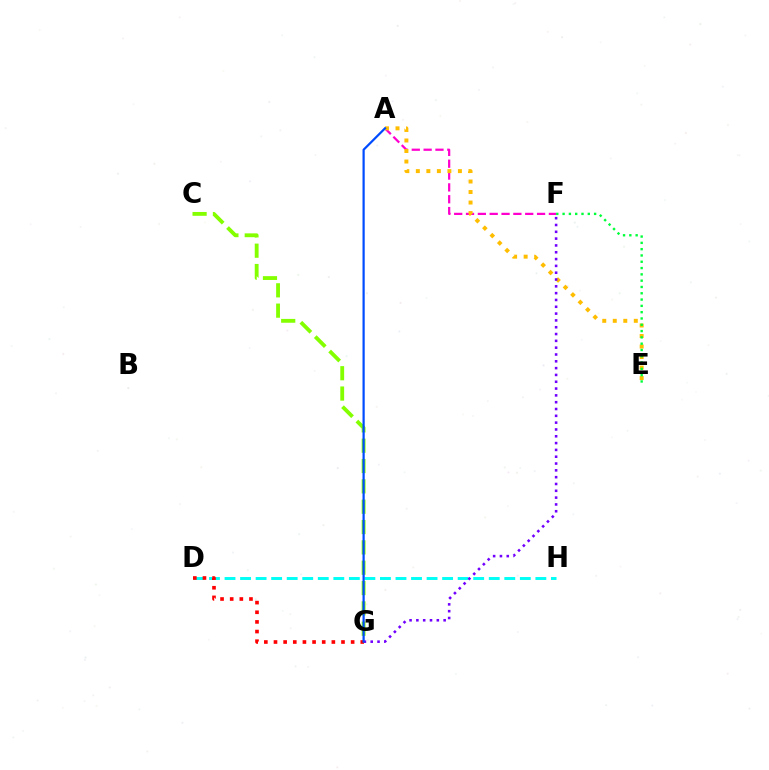{('A', 'F'): [{'color': '#ff00cf', 'line_style': 'dashed', 'thickness': 1.61}], ('D', 'H'): [{'color': '#00fff6', 'line_style': 'dashed', 'thickness': 2.11}], ('A', 'E'): [{'color': '#ffbd00', 'line_style': 'dotted', 'thickness': 2.86}], ('C', 'G'): [{'color': '#84ff00', 'line_style': 'dashed', 'thickness': 2.76}], ('F', 'G'): [{'color': '#7200ff', 'line_style': 'dotted', 'thickness': 1.85}], ('E', 'F'): [{'color': '#00ff39', 'line_style': 'dotted', 'thickness': 1.71}], ('D', 'G'): [{'color': '#ff0000', 'line_style': 'dotted', 'thickness': 2.62}], ('A', 'G'): [{'color': '#004bff', 'line_style': 'solid', 'thickness': 1.59}]}